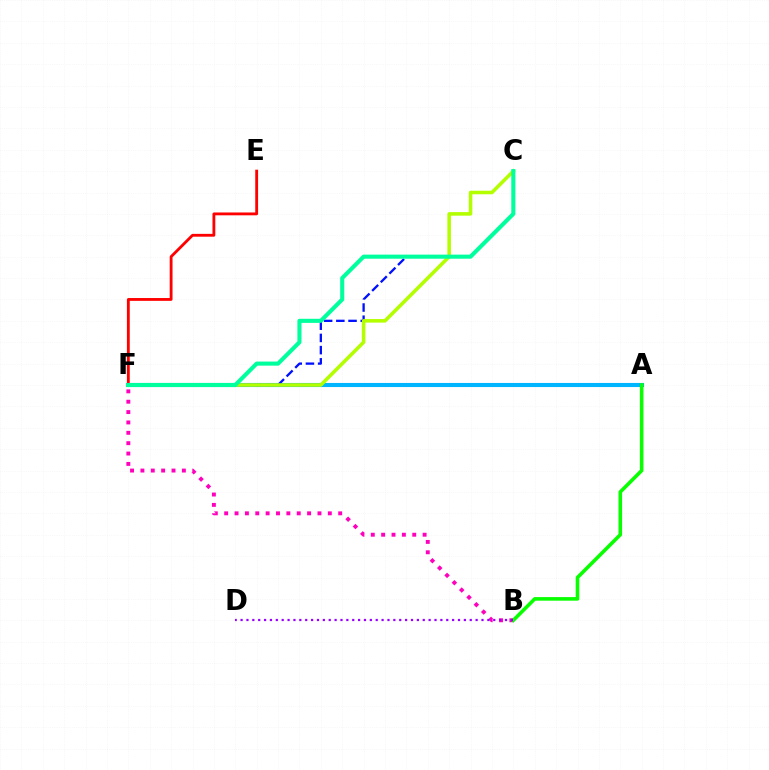{('B', 'F'): [{'color': '#ff00bd', 'line_style': 'dotted', 'thickness': 2.82}], ('A', 'F'): [{'color': '#ffa500', 'line_style': 'solid', 'thickness': 1.88}, {'color': '#00b5ff', 'line_style': 'solid', 'thickness': 2.95}], ('A', 'B'): [{'color': '#08ff00', 'line_style': 'solid', 'thickness': 2.58}], ('C', 'F'): [{'color': '#0010ff', 'line_style': 'dashed', 'thickness': 1.66}, {'color': '#b3ff00', 'line_style': 'solid', 'thickness': 2.55}, {'color': '#00ff9d', 'line_style': 'solid', 'thickness': 2.94}], ('E', 'F'): [{'color': '#ff0000', 'line_style': 'solid', 'thickness': 2.04}], ('B', 'D'): [{'color': '#9b00ff', 'line_style': 'dotted', 'thickness': 1.6}]}